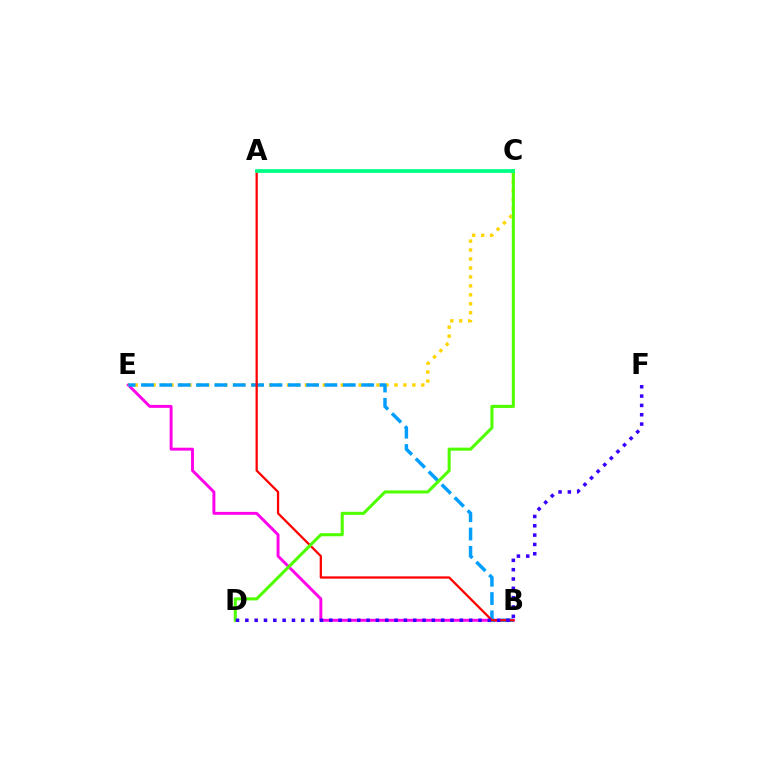{('B', 'E'): [{'color': '#ff00ed', 'line_style': 'solid', 'thickness': 2.1}, {'color': '#009eff', 'line_style': 'dashed', 'thickness': 2.49}], ('C', 'E'): [{'color': '#ffd500', 'line_style': 'dotted', 'thickness': 2.43}], ('A', 'B'): [{'color': '#ff0000', 'line_style': 'solid', 'thickness': 1.63}], ('C', 'D'): [{'color': '#4fff00', 'line_style': 'solid', 'thickness': 2.21}], ('A', 'C'): [{'color': '#00ff86', 'line_style': 'solid', 'thickness': 2.71}], ('D', 'F'): [{'color': '#3700ff', 'line_style': 'dotted', 'thickness': 2.53}]}